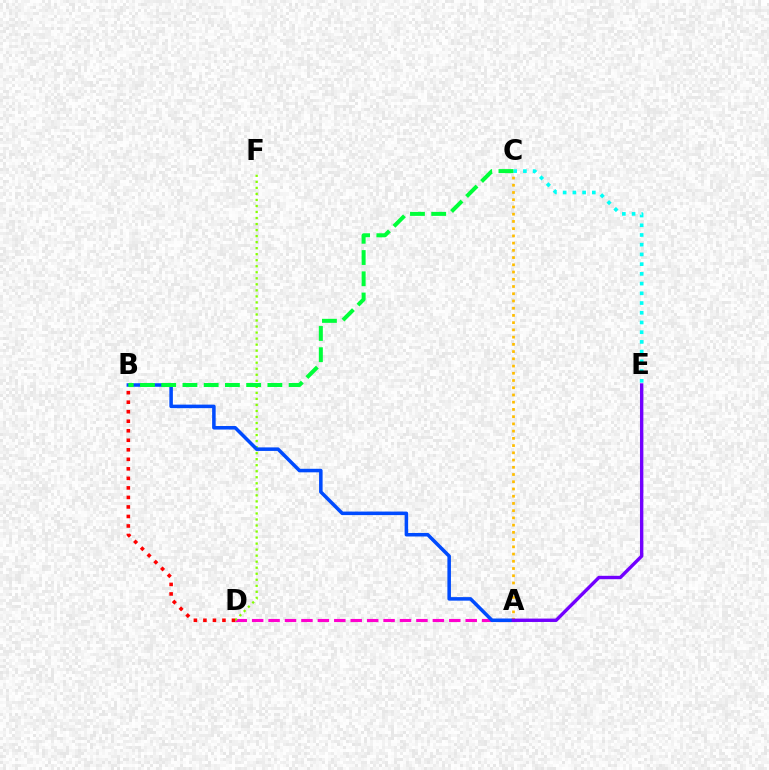{('A', 'D'): [{'color': '#ff00cf', 'line_style': 'dashed', 'thickness': 2.23}], ('D', 'F'): [{'color': '#84ff00', 'line_style': 'dotted', 'thickness': 1.64}], ('A', 'B'): [{'color': '#004bff', 'line_style': 'solid', 'thickness': 2.54}], ('A', 'C'): [{'color': '#ffbd00', 'line_style': 'dotted', 'thickness': 1.96}], ('C', 'E'): [{'color': '#00fff6', 'line_style': 'dotted', 'thickness': 2.64}], ('A', 'E'): [{'color': '#7200ff', 'line_style': 'solid', 'thickness': 2.44}], ('B', 'C'): [{'color': '#00ff39', 'line_style': 'dashed', 'thickness': 2.89}], ('B', 'D'): [{'color': '#ff0000', 'line_style': 'dotted', 'thickness': 2.59}]}